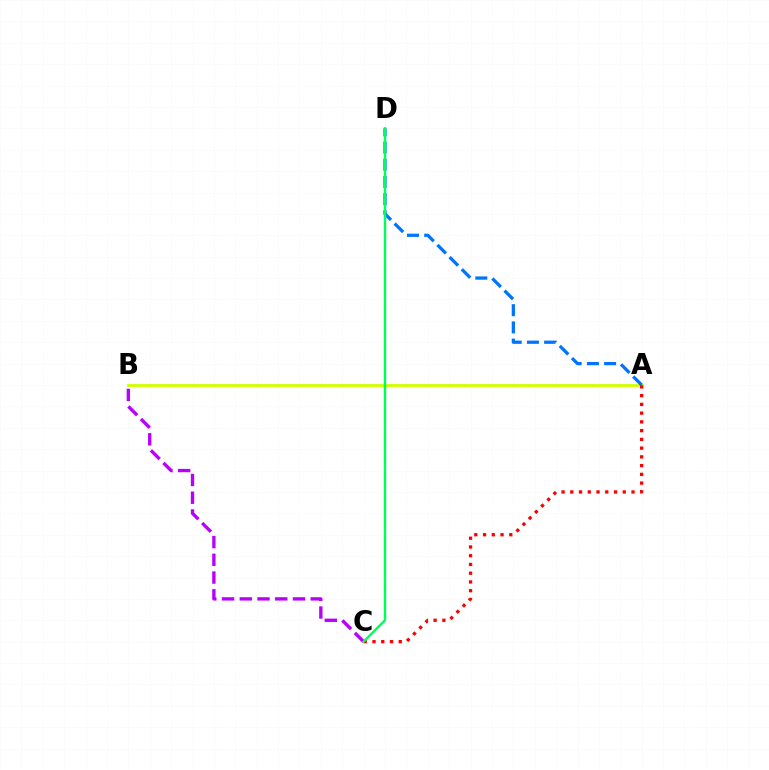{('B', 'C'): [{'color': '#b900ff', 'line_style': 'dashed', 'thickness': 2.41}], ('A', 'B'): [{'color': '#d1ff00', 'line_style': 'solid', 'thickness': 2.04}], ('A', 'D'): [{'color': '#0074ff', 'line_style': 'dashed', 'thickness': 2.34}], ('A', 'C'): [{'color': '#ff0000', 'line_style': 'dotted', 'thickness': 2.38}], ('C', 'D'): [{'color': '#00ff5c', 'line_style': 'solid', 'thickness': 1.74}]}